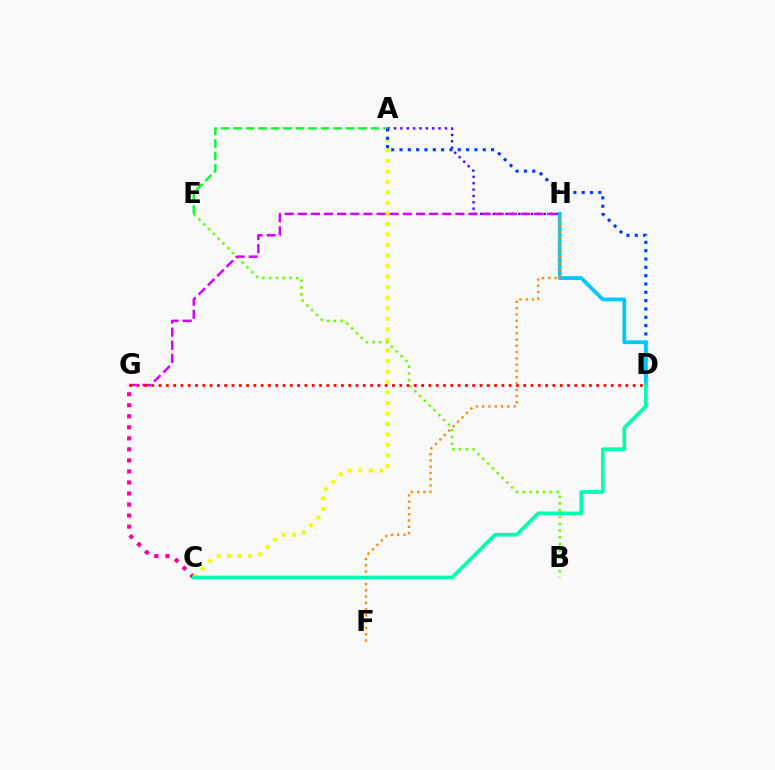{('A', 'H'): [{'color': '#4f00ff', 'line_style': 'dotted', 'thickness': 1.73}], ('A', 'E'): [{'color': '#00ff27', 'line_style': 'dashed', 'thickness': 1.7}], ('C', 'G'): [{'color': '#ff00a0', 'line_style': 'dotted', 'thickness': 3.0}], ('A', 'C'): [{'color': '#eeff00', 'line_style': 'dotted', 'thickness': 2.86}], ('B', 'E'): [{'color': '#66ff00', 'line_style': 'dotted', 'thickness': 1.84}], ('G', 'H'): [{'color': '#d600ff', 'line_style': 'dashed', 'thickness': 1.78}], ('D', 'G'): [{'color': '#ff0000', 'line_style': 'dotted', 'thickness': 1.98}], ('A', 'D'): [{'color': '#003fff', 'line_style': 'dotted', 'thickness': 2.26}], ('D', 'H'): [{'color': '#00c7ff', 'line_style': 'solid', 'thickness': 2.72}], ('F', 'H'): [{'color': '#ff8800', 'line_style': 'dotted', 'thickness': 1.7}], ('C', 'D'): [{'color': '#00ffaf', 'line_style': 'solid', 'thickness': 2.65}]}